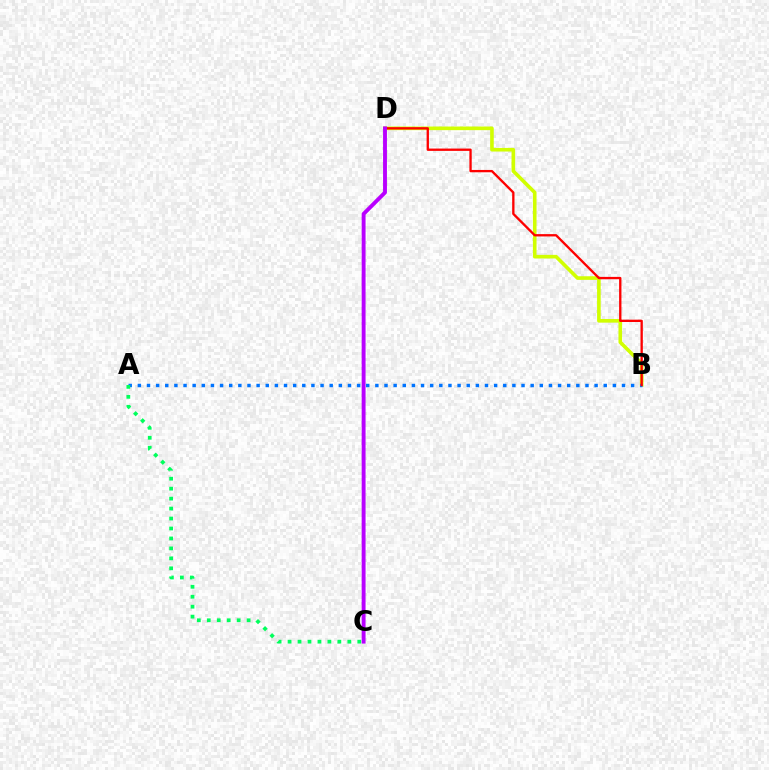{('B', 'D'): [{'color': '#d1ff00', 'line_style': 'solid', 'thickness': 2.61}, {'color': '#ff0000', 'line_style': 'solid', 'thickness': 1.68}], ('A', 'B'): [{'color': '#0074ff', 'line_style': 'dotted', 'thickness': 2.48}], ('A', 'C'): [{'color': '#00ff5c', 'line_style': 'dotted', 'thickness': 2.71}], ('C', 'D'): [{'color': '#b900ff', 'line_style': 'solid', 'thickness': 2.8}]}